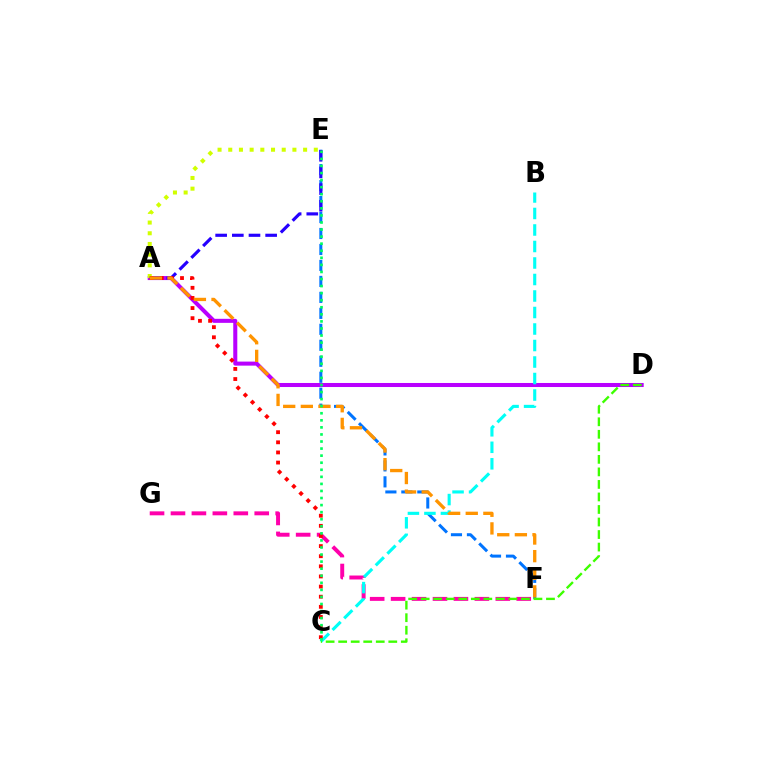{('F', 'G'): [{'color': '#ff00ac', 'line_style': 'dashed', 'thickness': 2.84}], ('A', 'D'): [{'color': '#b900ff', 'line_style': 'solid', 'thickness': 2.91}], ('A', 'E'): [{'color': '#d1ff00', 'line_style': 'dotted', 'thickness': 2.91}, {'color': '#2500ff', 'line_style': 'dashed', 'thickness': 2.26}], ('E', 'F'): [{'color': '#0074ff', 'line_style': 'dashed', 'thickness': 2.17}], ('B', 'C'): [{'color': '#00fff6', 'line_style': 'dashed', 'thickness': 2.24}], ('A', 'C'): [{'color': '#ff0000', 'line_style': 'dotted', 'thickness': 2.75}], ('A', 'F'): [{'color': '#ff9400', 'line_style': 'dashed', 'thickness': 2.39}], ('C', 'D'): [{'color': '#3dff00', 'line_style': 'dashed', 'thickness': 1.7}], ('C', 'E'): [{'color': '#00ff5c', 'line_style': 'dotted', 'thickness': 1.92}]}